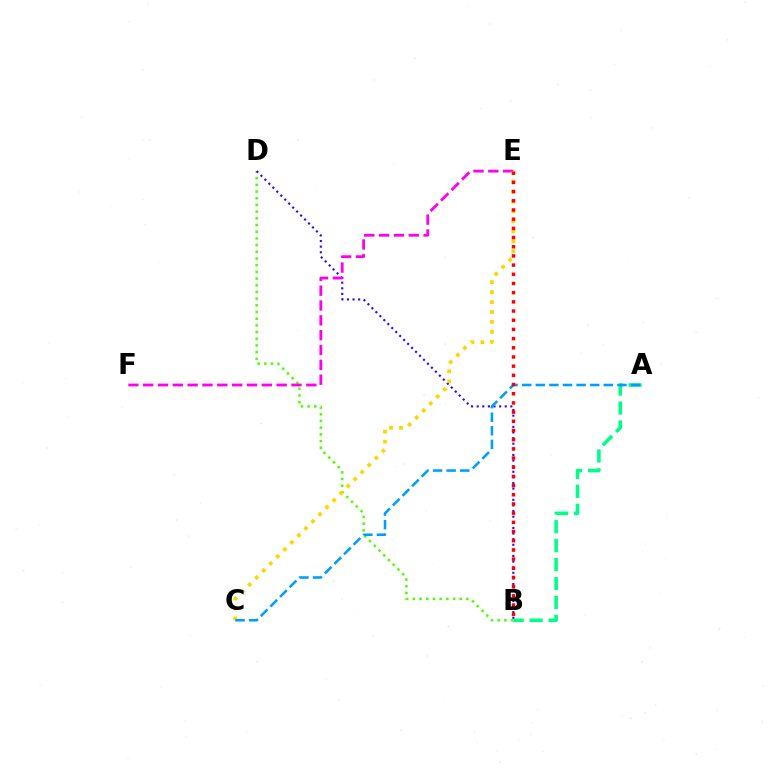{('B', 'D'): [{'color': '#4fff00', 'line_style': 'dotted', 'thickness': 1.82}, {'color': '#3700ff', 'line_style': 'dotted', 'thickness': 1.53}], ('A', 'B'): [{'color': '#00ff86', 'line_style': 'dashed', 'thickness': 2.57}], ('E', 'F'): [{'color': '#ff00ed', 'line_style': 'dashed', 'thickness': 2.02}], ('C', 'E'): [{'color': '#ffd500', 'line_style': 'dotted', 'thickness': 2.7}], ('A', 'C'): [{'color': '#009eff', 'line_style': 'dashed', 'thickness': 1.85}], ('B', 'E'): [{'color': '#ff0000', 'line_style': 'dotted', 'thickness': 2.5}]}